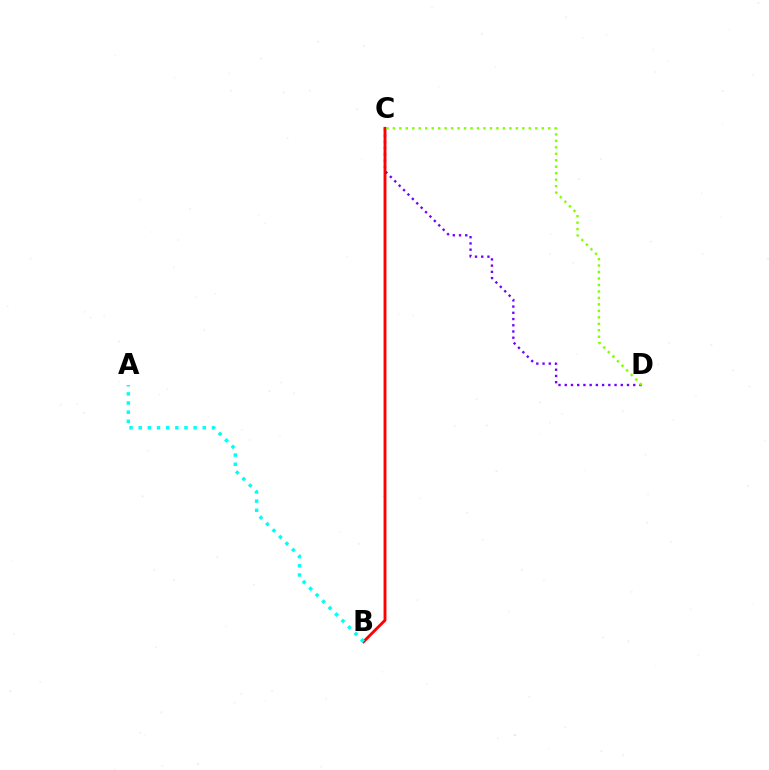{('C', 'D'): [{'color': '#7200ff', 'line_style': 'dotted', 'thickness': 1.69}, {'color': '#84ff00', 'line_style': 'dotted', 'thickness': 1.76}], ('B', 'C'): [{'color': '#ff0000', 'line_style': 'solid', 'thickness': 2.08}], ('A', 'B'): [{'color': '#00fff6', 'line_style': 'dotted', 'thickness': 2.49}]}